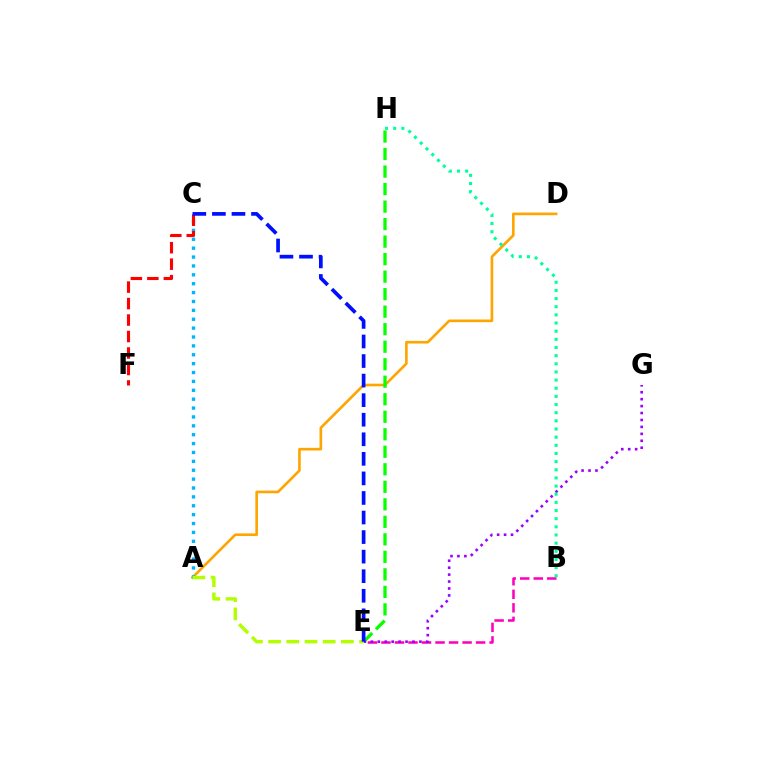{('A', 'D'): [{'color': '#ffa500', 'line_style': 'solid', 'thickness': 1.91}], ('E', 'H'): [{'color': '#08ff00', 'line_style': 'dashed', 'thickness': 2.38}], ('B', 'E'): [{'color': '#ff00bd', 'line_style': 'dashed', 'thickness': 1.84}], ('E', 'G'): [{'color': '#9b00ff', 'line_style': 'dotted', 'thickness': 1.89}], ('A', 'C'): [{'color': '#00b5ff', 'line_style': 'dotted', 'thickness': 2.41}], ('C', 'F'): [{'color': '#ff0000', 'line_style': 'dashed', 'thickness': 2.24}], ('A', 'E'): [{'color': '#b3ff00', 'line_style': 'dashed', 'thickness': 2.47}], ('B', 'H'): [{'color': '#00ff9d', 'line_style': 'dotted', 'thickness': 2.21}], ('C', 'E'): [{'color': '#0010ff', 'line_style': 'dashed', 'thickness': 2.66}]}